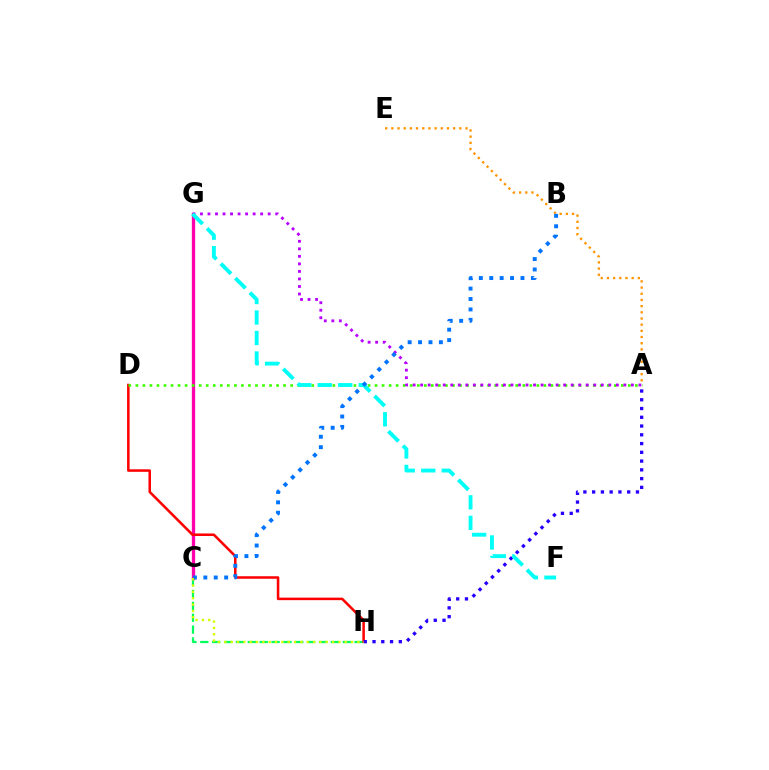{('C', 'H'): [{'color': '#00ff5c', 'line_style': 'dashed', 'thickness': 1.61}, {'color': '#d1ff00', 'line_style': 'dotted', 'thickness': 1.72}], ('C', 'G'): [{'color': '#ff00ac', 'line_style': 'solid', 'thickness': 2.38}], ('D', 'H'): [{'color': '#ff0000', 'line_style': 'solid', 'thickness': 1.83}], ('A', 'D'): [{'color': '#3dff00', 'line_style': 'dotted', 'thickness': 1.91}], ('A', 'E'): [{'color': '#ff9400', 'line_style': 'dotted', 'thickness': 1.68}], ('A', 'H'): [{'color': '#2500ff', 'line_style': 'dotted', 'thickness': 2.38}], ('A', 'G'): [{'color': '#b900ff', 'line_style': 'dotted', 'thickness': 2.04}], ('F', 'G'): [{'color': '#00fff6', 'line_style': 'dashed', 'thickness': 2.79}], ('B', 'C'): [{'color': '#0074ff', 'line_style': 'dotted', 'thickness': 2.83}]}